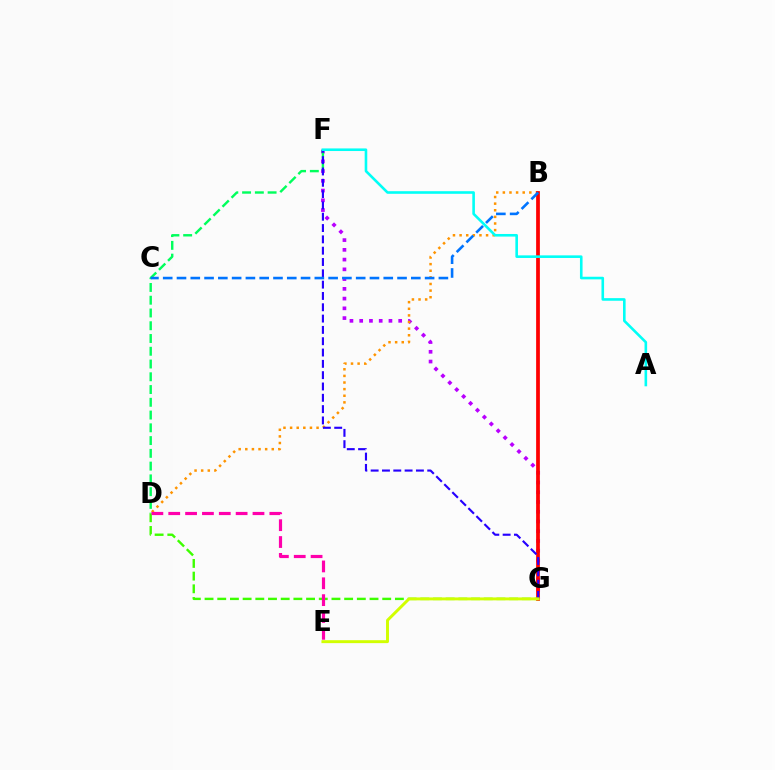{('F', 'G'): [{'color': '#b900ff', 'line_style': 'dotted', 'thickness': 2.65}, {'color': '#2500ff', 'line_style': 'dashed', 'thickness': 1.54}], ('B', 'D'): [{'color': '#ff9400', 'line_style': 'dotted', 'thickness': 1.8}], ('D', 'F'): [{'color': '#00ff5c', 'line_style': 'dashed', 'thickness': 1.73}], ('B', 'G'): [{'color': '#ff0000', 'line_style': 'solid', 'thickness': 2.69}], ('B', 'C'): [{'color': '#0074ff', 'line_style': 'dashed', 'thickness': 1.87}], ('A', 'F'): [{'color': '#00fff6', 'line_style': 'solid', 'thickness': 1.87}], ('D', 'G'): [{'color': '#3dff00', 'line_style': 'dashed', 'thickness': 1.72}], ('E', 'G'): [{'color': '#d1ff00', 'line_style': 'solid', 'thickness': 2.11}], ('D', 'E'): [{'color': '#ff00ac', 'line_style': 'dashed', 'thickness': 2.29}]}